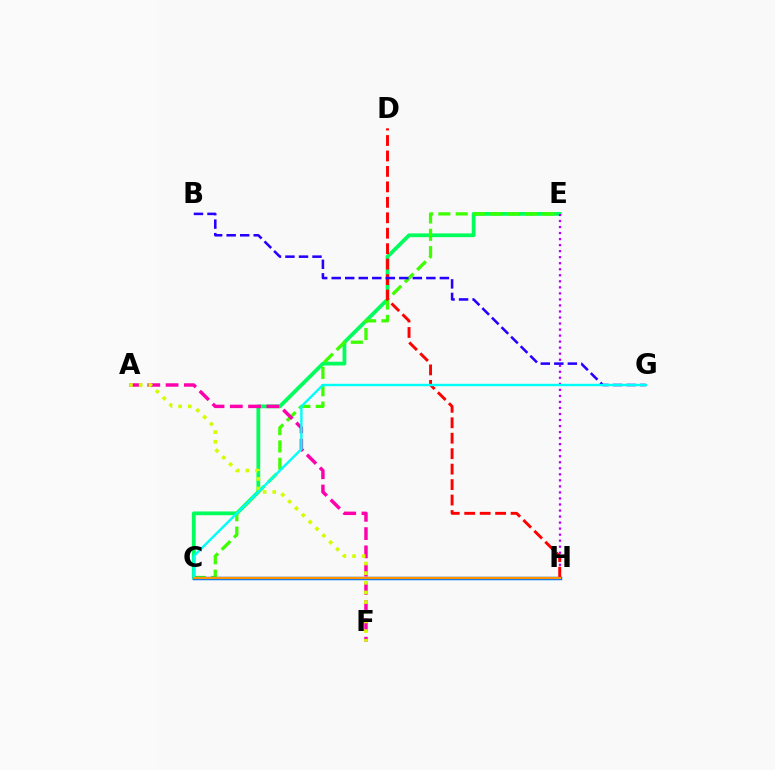{('C', 'E'): [{'color': '#00ff5c', 'line_style': 'solid', 'thickness': 2.72}, {'color': '#3dff00', 'line_style': 'dashed', 'thickness': 2.36}], ('C', 'H'): [{'color': '#0074ff', 'line_style': 'solid', 'thickness': 2.5}, {'color': '#ff9400', 'line_style': 'solid', 'thickness': 1.58}], ('A', 'F'): [{'color': '#ff00ac', 'line_style': 'dashed', 'thickness': 2.48}, {'color': '#d1ff00', 'line_style': 'dotted', 'thickness': 2.62}], ('E', 'H'): [{'color': '#b900ff', 'line_style': 'dotted', 'thickness': 1.64}], ('D', 'H'): [{'color': '#ff0000', 'line_style': 'dashed', 'thickness': 2.1}], ('B', 'G'): [{'color': '#2500ff', 'line_style': 'dashed', 'thickness': 1.84}], ('C', 'G'): [{'color': '#00fff6', 'line_style': 'solid', 'thickness': 1.74}]}